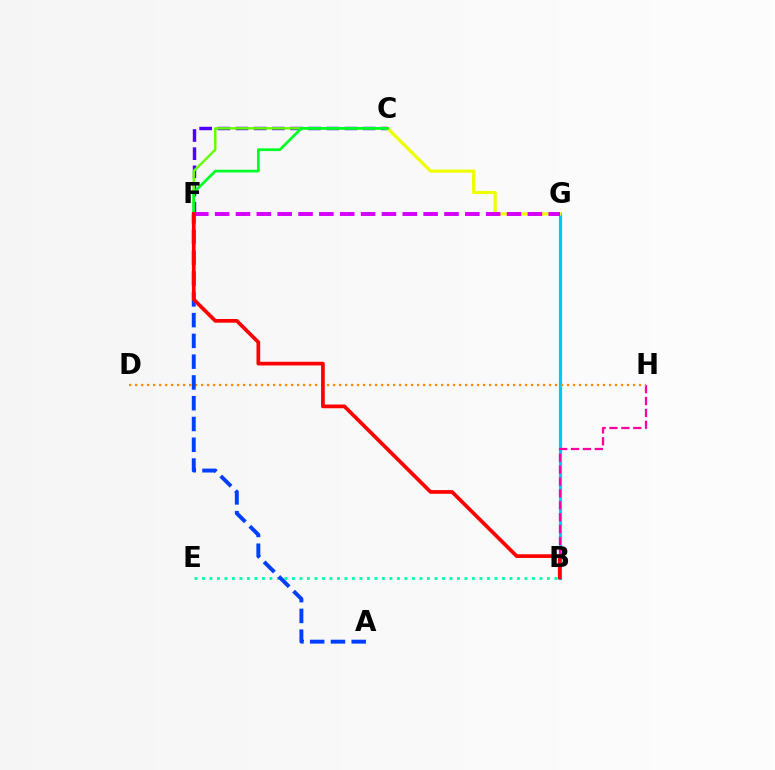{('C', 'F'): [{'color': '#4f00ff', 'line_style': 'dashed', 'thickness': 2.47}, {'color': '#66ff00', 'line_style': 'solid', 'thickness': 1.78}, {'color': '#00ff27', 'line_style': 'solid', 'thickness': 1.98}], ('B', 'G'): [{'color': '#00c7ff', 'line_style': 'solid', 'thickness': 2.3}], ('B', 'H'): [{'color': '#ff00a0', 'line_style': 'dashed', 'thickness': 1.62}], ('C', 'G'): [{'color': '#eeff00', 'line_style': 'solid', 'thickness': 2.29}], ('B', 'E'): [{'color': '#00ffaf', 'line_style': 'dotted', 'thickness': 2.04}], ('D', 'H'): [{'color': '#ff8800', 'line_style': 'dotted', 'thickness': 1.63}], ('F', 'G'): [{'color': '#d600ff', 'line_style': 'dashed', 'thickness': 2.83}], ('A', 'F'): [{'color': '#003fff', 'line_style': 'dashed', 'thickness': 2.82}], ('B', 'F'): [{'color': '#ff0000', 'line_style': 'solid', 'thickness': 2.66}]}